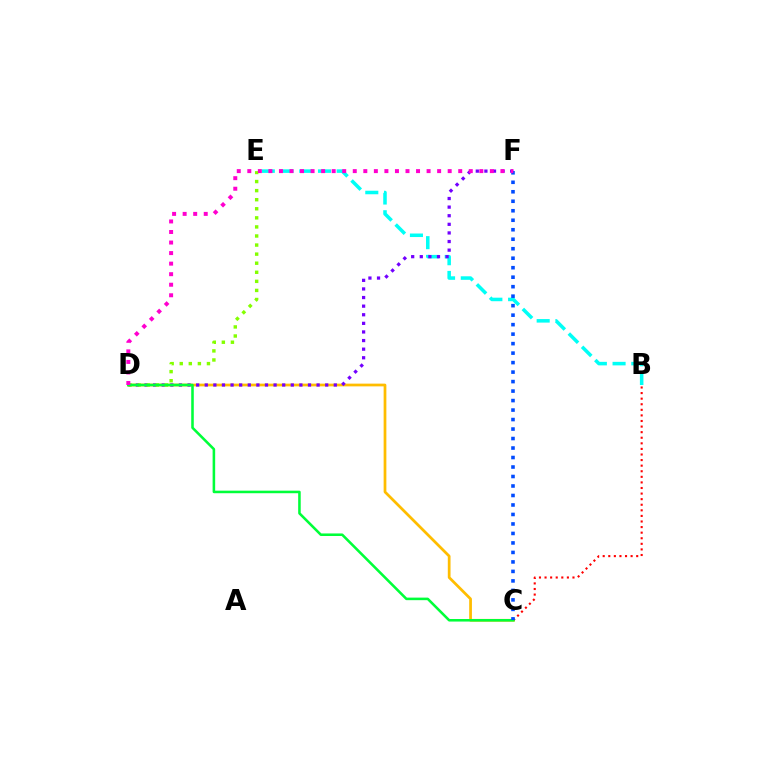{('B', 'E'): [{'color': '#00fff6', 'line_style': 'dashed', 'thickness': 2.54}], ('C', 'D'): [{'color': '#ffbd00', 'line_style': 'solid', 'thickness': 1.97}, {'color': '#00ff39', 'line_style': 'solid', 'thickness': 1.84}], ('D', 'F'): [{'color': '#7200ff', 'line_style': 'dotted', 'thickness': 2.34}, {'color': '#ff00cf', 'line_style': 'dotted', 'thickness': 2.87}], ('D', 'E'): [{'color': '#84ff00', 'line_style': 'dotted', 'thickness': 2.46}], ('B', 'C'): [{'color': '#ff0000', 'line_style': 'dotted', 'thickness': 1.52}], ('C', 'F'): [{'color': '#004bff', 'line_style': 'dotted', 'thickness': 2.58}]}